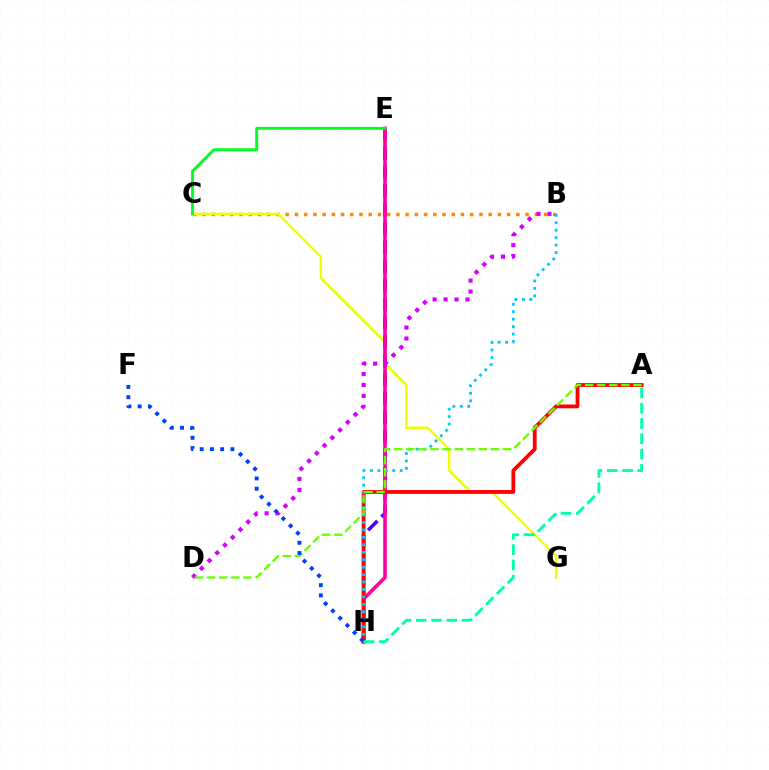{('B', 'C'): [{'color': '#ff8800', 'line_style': 'dotted', 'thickness': 2.51}], ('C', 'G'): [{'color': '#eeff00', 'line_style': 'solid', 'thickness': 1.79}], ('E', 'H'): [{'color': '#4f00ff', 'line_style': 'dashed', 'thickness': 2.56}, {'color': '#ff00a0', 'line_style': 'solid', 'thickness': 2.57}], ('A', 'H'): [{'color': '#ff0000', 'line_style': 'solid', 'thickness': 2.74}, {'color': '#00ffaf', 'line_style': 'dashed', 'thickness': 2.08}], ('B', 'H'): [{'color': '#00c7ff', 'line_style': 'dotted', 'thickness': 2.02}], ('C', 'E'): [{'color': '#00ff27', 'line_style': 'solid', 'thickness': 2.09}], ('B', 'D'): [{'color': '#d600ff', 'line_style': 'dotted', 'thickness': 2.98}], ('A', 'D'): [{'color': '#66ff00', 'line_style': 'dashed', 'thickness': 1.64}], ('F', 'H'): [{'color': '#003fff', 'line_style': 'dotted', 'thickness': 2.79}]}